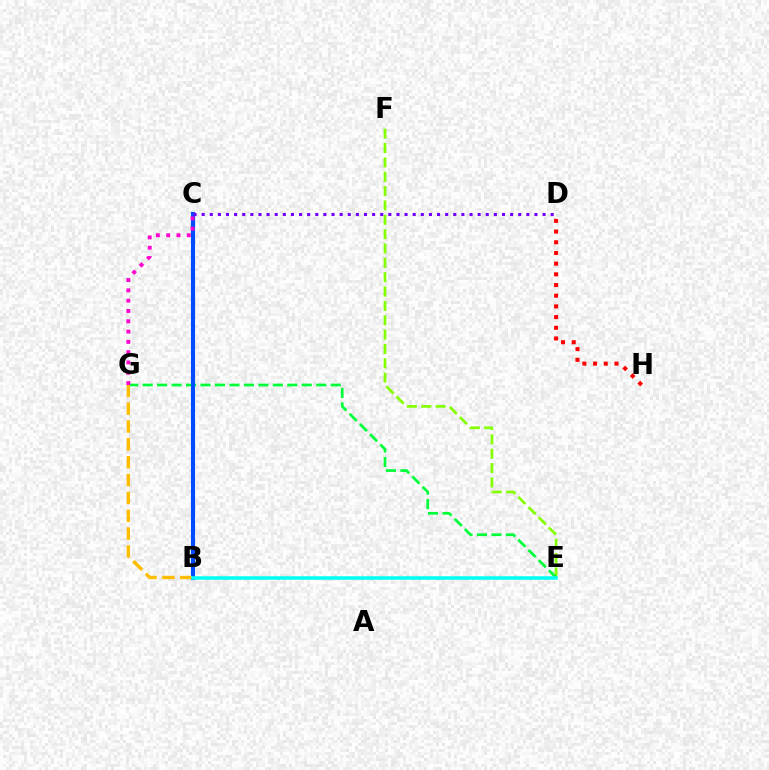{('E', 'F'): [{'color': '#84ff00', 'line_style': 'dashed', 'thickness': 1.95}], ('E', 'G'): [{'color': '#00ff39', 'line_style': 'dashed', 'thickness': 1.97}], ('B', 'C'): [{'color': '#004bff', 'line_style': 'solid', 'thickness': 2.96}], ('C', 'G'): [{'color': '#ff00cf', 'line_style': 'dotted', 'thickness': 2.8}], ('B', 'G'): [{'color': '#ffbd00', 'line_style': 'dashed', 'thickness': 2.43}], ('D', 'H'): [{'color': '#ff0000', 'line_style': 'dotted', 'thickness': 2.9}], ('C', 'D'): [{'color': '#7200ff', 'line_style': 'dotted', 'thickness': 2.21}], ('B', 'E'): [{'color': '#00fff6', 'line_style': 'solid', 'thickness': 2.53}]}